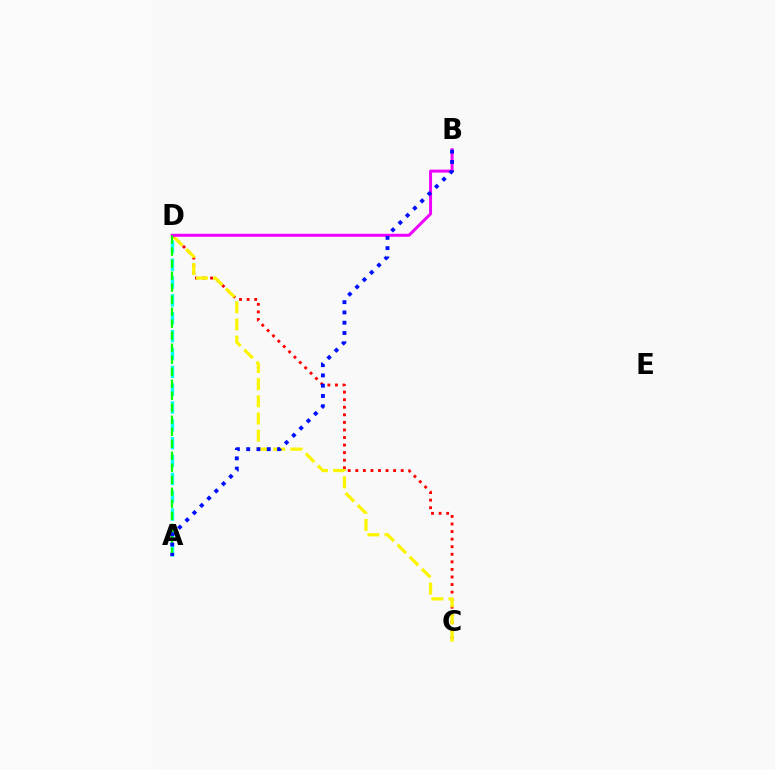{('C', 'D'): [{'color': '#ff0000', 'line_style': 'dotted', 'thickness': 2.06}, {'color': '#fcf500', 'line_style': 'dashed', 'thickness': 2.33}], ('A', 'D'): [{'color': '#00fff6', 'line_style': 'dashed', 'thickness': 2.42}, {'color': '#08ff00', 'line_style': 'dashed', 'thickness': 1.63}], ('B', 'D'): [{'color': '#ee00ff', 'line_style': 'solid', 'thickness': 2.15}], ('A', 'B'): [{'color': '#0010ff', 'line_style': 'dotted', 'thickness': 2.79}]}